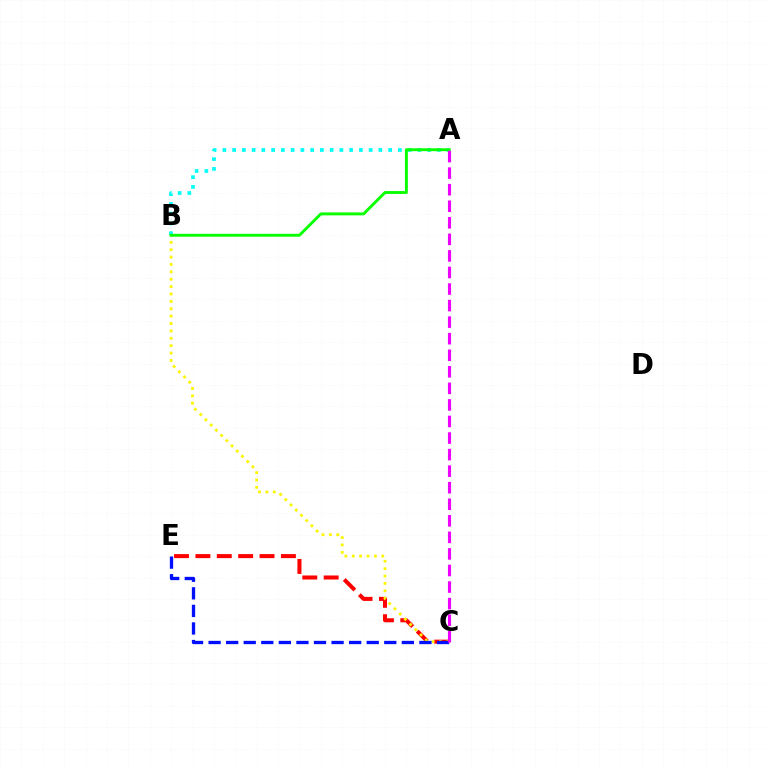{('C', 'E'): [{'color': '#ff0000', 'line_style': 'dashed', 'thickness': 2.9}, {'color': '#0010ff', 'line_style': 'dashed', 'thickness': 2.39}], ('A', 'B'): [{'color': '#00fff6', 'line_style': 'dotted', 'thickness': 2.65}, {'color': '#08ff00', 'line_style': 'solid', 'thickness': 2.09}], ('B', 'C'): [{'color': '#fcf500', 'line_style': 'dotted', 'thickness': 2.01}], ('A', 'C'): [{'color': '#ee00ff', 'line_style': 'dashed', 'thickness': 2.25}]}